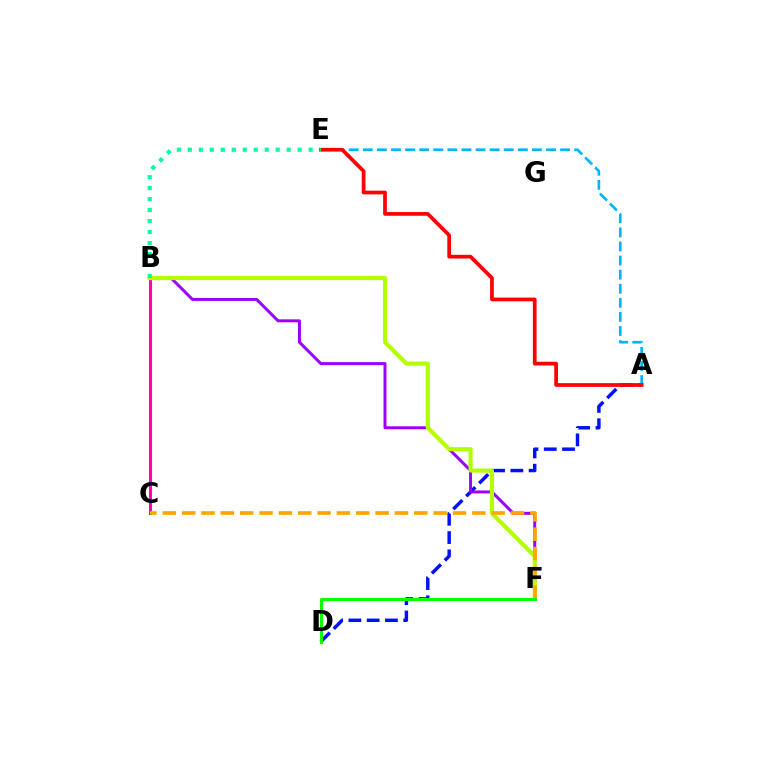{('A', 'D'): [{'color': '#0010ff', 'line_style': 'dashed', 'thickness': 2.48}], ('A', 'E'): [{'color': '#00b5ff', 'line_style': 'dashed', 'thickness': 1.91}, {'color': '#ff0000', 'line_style': 'solid', 'thickness': 2.68}], ('B', 'C'): [{'color': '#ff00bd', 'line_style': 'solid', 'thickness': 2.22}], ('B', 'F'): [{'color': '#9b00ff', 'line_style': 'solid', 'thickness': 2.14}, {'color': '#b3ff00', 'line_style': 'solid', 'thickness': 2.97}], ('C', 'F'): [{'color': '#ffa500', 'line_style': 'dashed', 'thickness': 2.63}], ('B', 'E'): [{'color': '#00ff9d', 'line_style': 'dotted', 'thickness': 2.99}], ('D', 'F'): [{'color': '#08ff00', 'line_style': 'solid', 'thickness': 2.21}]}